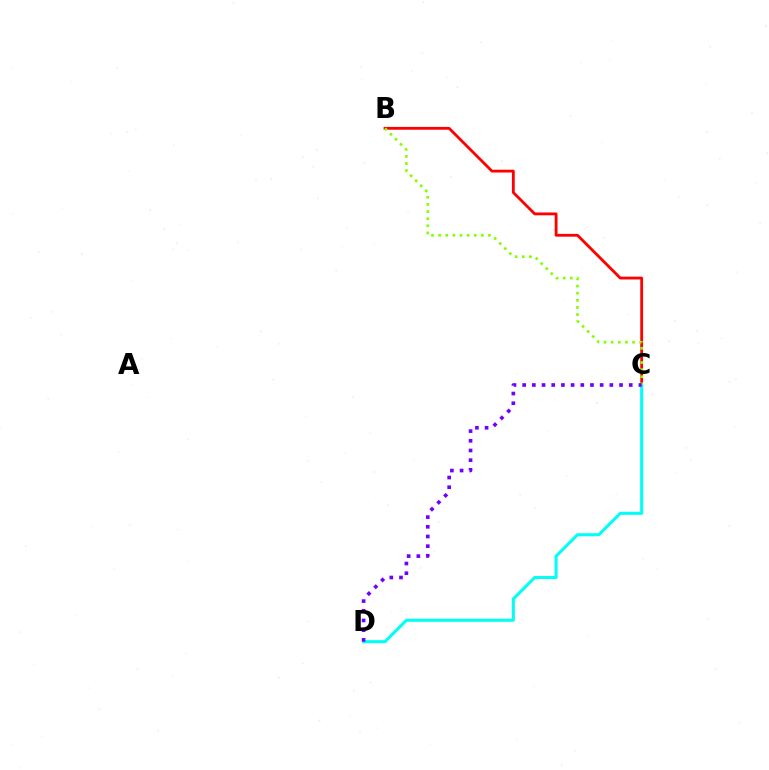{('B', 'C'): [{'color': '#ff0000', 'line_style': 'solid', 'thickness': 2.02}, {'color': '#84ff00', 'line_style': 'dotted', 'thickness': 1.93}], ('C', 'D'): [{'color': '#00fff6', 'line_style': 'solid', 'thickness': 2.2}, {'color': '#7200ff', 'line_style': 'dotted', 'thickness': 2.63}]}